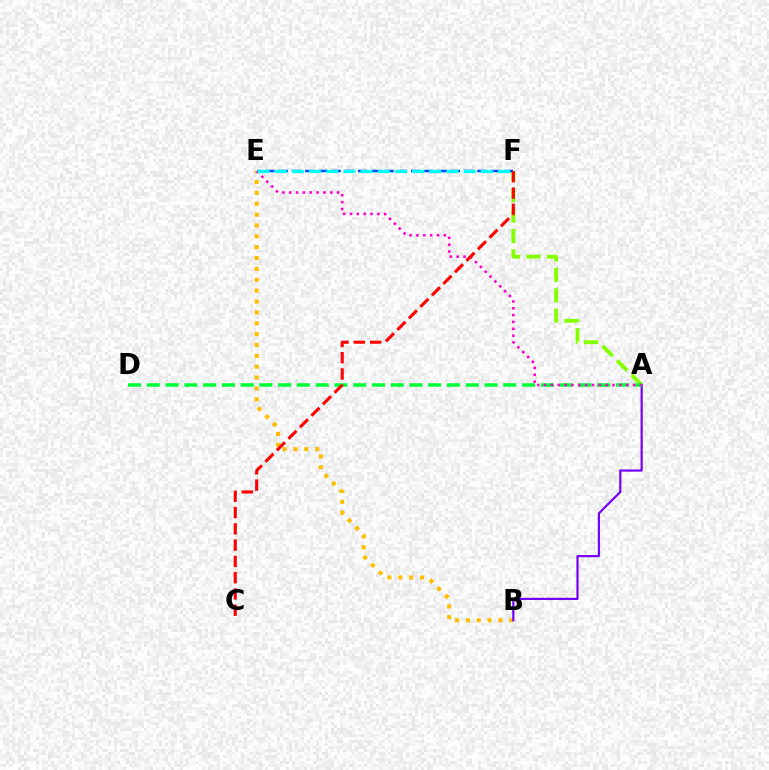{('A', 'F'): [{'color': '#84ff00', 'line_style': 'dashed', 'thickness': 2.78}], ('B', 'E'): [{'color': '#ffbd00', 'line_style': 'dotted', 'thickness': 2.95}], ('E', 'F'): [{'color': '#004bff', 'line_style': 'dashed', 'thickness': 1.8}, {'color': '#00fff6', 'line_style': 'dashed', 'thickness': 2.33}], ('A', 'B'): [{'color': '#7200ff', 'line_style': 'solid', 'thickness': 1.57}], ('A', 'D'): [{'color': '#00ff39', 'line_style': 'dashed', 'thickness': 2.55}], ('A', 'E'): [{'color': '#ff00cf', 'line_style': 'dotted', 'thickness': 1.86}], ('C', 'F'): [{'color': '#ff0000', 'line_style': 'dashed', 'thickness': 2.21}]}